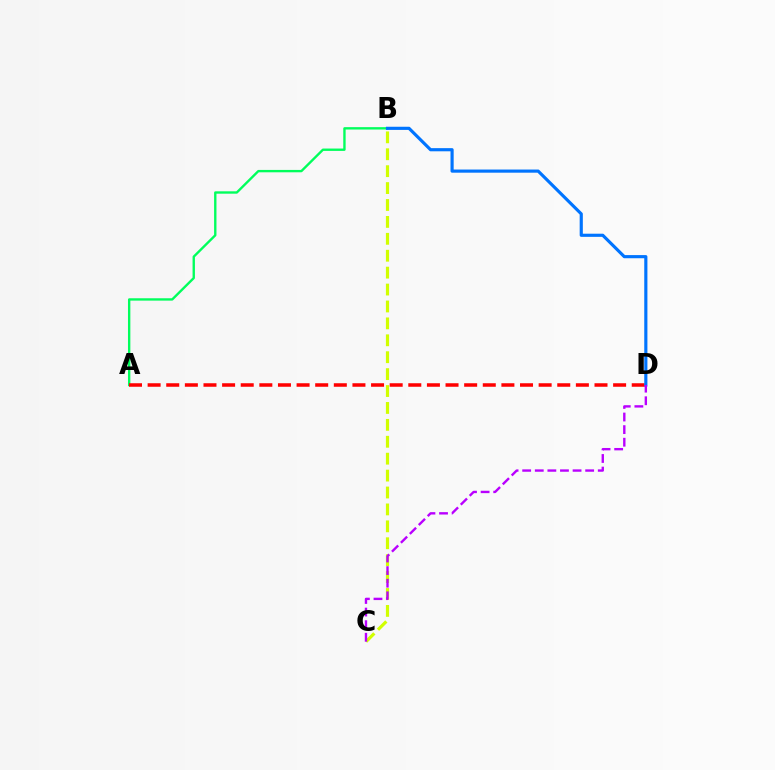{('A', 'B'): [{'color': '#00ff5c', 'line_style': 'solid', 'thickness': 1.71}], ('A', 'D'): [{'color': '#ff0000', 'line_style': 'dashed', 'thickness': 2.53}], ('B', 'D'): [{'color': '#0074ff', 'line_style': 'solid', 'thickness': 2.27}], ('B', 'C'): [{'color': '#d1ff00', 'line_style': 'dashed', 'thickness': 2.3}], ('C', 'D'): [{'color': '#b900ff', 'line_style': 'dashed', 'thickness': 1.71}]}